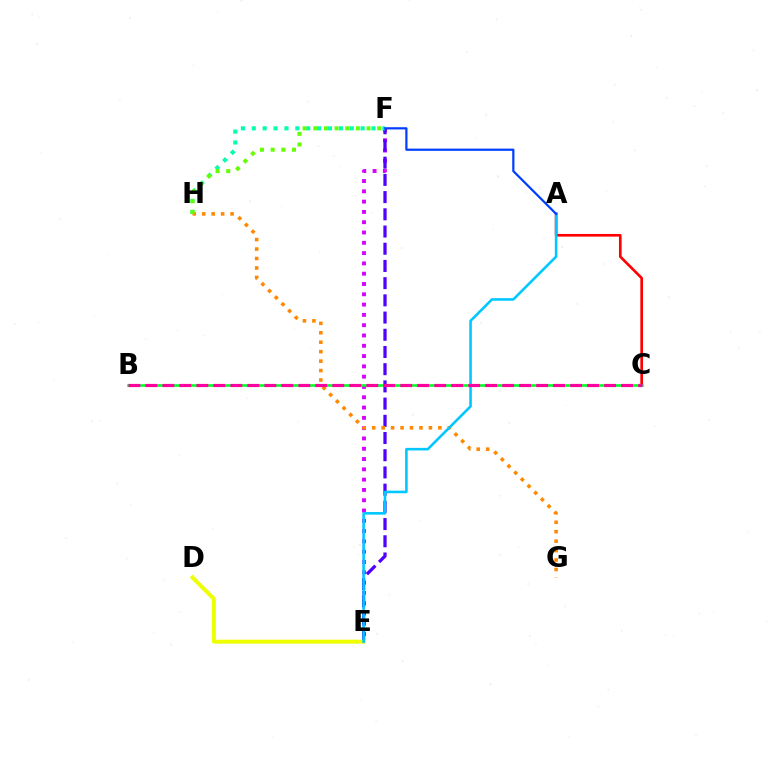{('E', 'F'): [{'color': '#d600ff', 'line_style': 'dotted', 'thickness': 2.8}, {'color': '#4f00ff', 'line_style': 'dashed', 'thickness': 2.34}], ('A', 'C'): [{'color': '#ff0000', 'line_style': 'solid', 'thickness': 1.91}], ('D', 'E'): [{'color': '#eeff00', 'line_style': 'solid', 'thickness': 2.85}], ('F', 'H'): [{'color': '#00ffaf', 'line_style': 'dotted', 'thickness': 2.96}, {'color': '#66ff00', 'line_style': 'dotted', 'thickness': 2.9}], ('G', 'H'): [{'color': '#ff8800', 'line_style': 'dotted', 'thickness': 2.57}], ('A', 'E'): [{'color': '#00c7ff', 'line_style': 'solid', 'thickness': 1.87}], ('B', 'C'): [{'color': '#00ff27', 'line_style': 'solid', 'thickness': 1.89}, {'color': '#ff00a0', 'line_style': 'dashed', 'thickness': 2.31}], ('A', 'F'): [{'color': '#003fff', 'line_style': 'solid', 'thickness': 1.6}]}